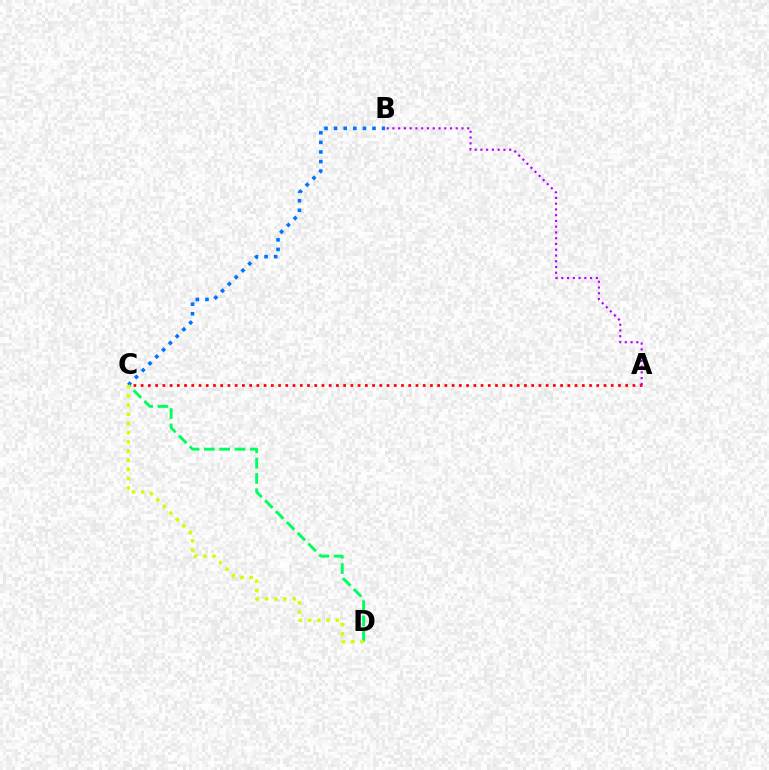{('B', 'C'): [{'color': '#0074ff', 'line_style': 'dotted', 'thickness': 2.61}], ('A', 'C'): [{'color': '#ff0000', 'line_style': 'dotted', 'thickness': 1.96}], ('C', 'D'): [{'color': '#00ff5c', 'line_style': 'dashed', 'thickness': 2.08}, {'color': '#d1ff00', 'line_style': 'dotted', 'thickness': 2.5}], ('A', 'B'): [{'color': '#b900ff', 'line_style': 'dotted', 'thickness': 1.56}]}